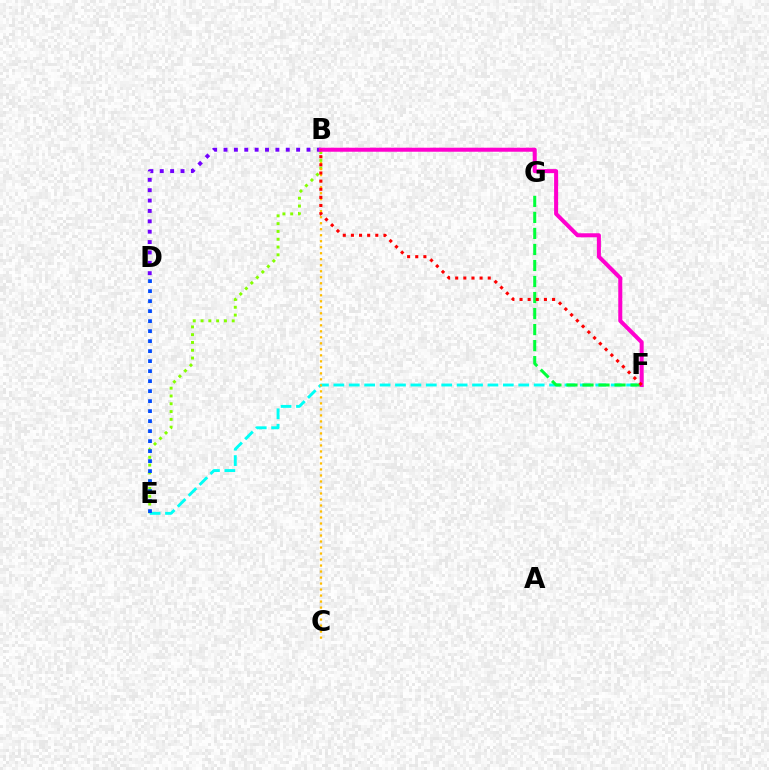{('B', 'E'): [{'color': '#84ff00', 'line_style': 'dotted', 'thickness': 2.12}], ('E', 'F'): [{'color': '#00fff6', 'line_style': 'dashed', 'thickness': 2.09}], ('D', 'E'): [{'color': '#004bff', 'line_style': 'dotted', 'thickness': 2.72}], ('B', 'C'): [{'color': '#ffbd00', 'line_style': 'dotted', 'thickness': 1.63}], ('B', 'D'): [{'color': '#7200ff', 'line_style': 'dotted', 'thickness': 2.82}], ('F', 'G'): [{'color': '#00ff39', 'line_style': 'dashed', 'thickness': 2.18}], ('B', 'F'): [{'color': '#ff00cf', 'line_style': 'solid', 'thickness': 2.9}, {'color': '#ff0000', 'line_style': 'dotted', 'thickness': 2.21}]}